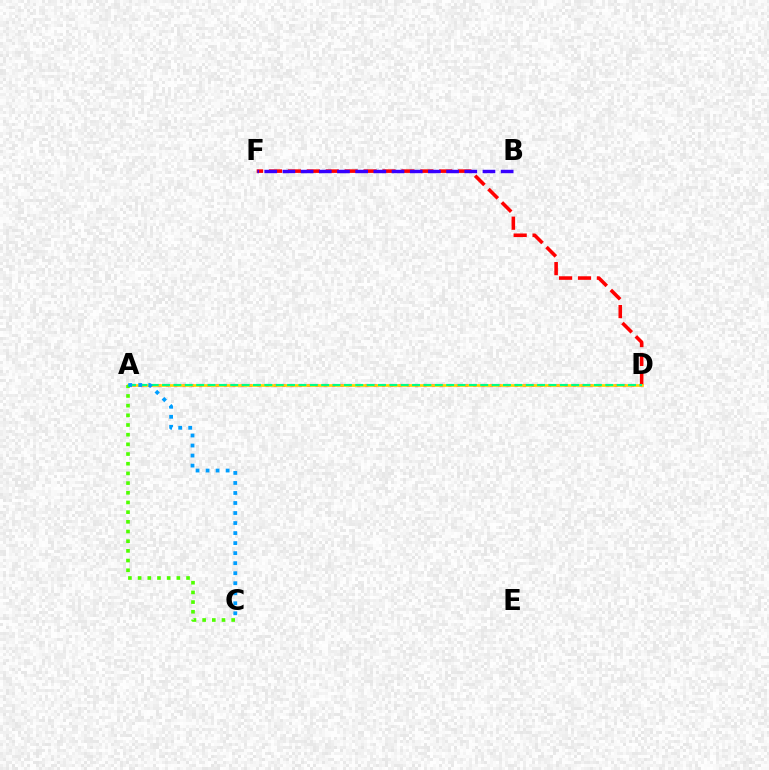{('A', 'D'): [{'color': '#ff00ed', 'line_style': 'dotted', 'thickness': 2.26}, {'color': '#ffd500', 'line_style': 'solid', 'thickness': 1.94}, {'color': '#00ff86', 'line_style': 'dashed', 'thickness': 1.54}], ('D', 'F'): [{'color': '#ff0000', 'line_style': 'dashed', 'thickness': 2.57}], ('B', 'F'): [{'color': '#3700ff', 'line_style': 'dashed', 'thickness': 2.47}], ('A', 'C'): [{'color': '#4fff00', 'line_style': 'dotted', 'thickness': 2.63}, {'color': '#009eff', 'line_style': 'dotted', 'thickness': 2.72}]}